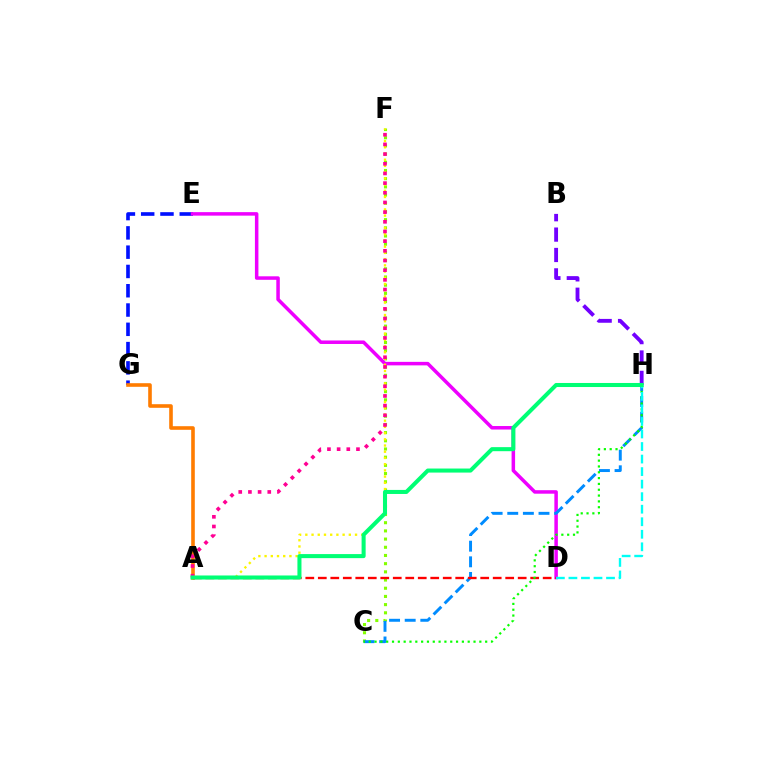{('E', 'G'): [{'color': '#0010ff', 'line_style': 'dashed', 'thickness': 2.62}], ('C', 'F'): [{'color': '#84ff00', 'line_style': 'dotted', 'thickness': 2.23}], ('D', 'E'): [{'color': '#ee00ff', 'line_style': 'solid', 'thickness': 2.52}], ('A', 'G'): [{'color': '#ff7c00', 'line_style': 'solid', 'thickness': 2.6}], ('C', 'H'): [{'color': '#008cff', 'line_style': 'dashed', 'thickness': 2.12}, {'color': '#08ff00', 'line_style': 'dotted', 'thickness': 1.58}], ('B', 'H'): [{'color': '#7200ff', 'line_style': 'dashed', 'thickness': 2.77}], ('A', 'D'): [{'color': '#ff0000', 'line_style': 'dashed', 'thickness': 1.7}], ('A', 'F'): [{'color': '#fcf500', 'line_style': 'dotted', 'thickness': 1.69}, {'color': '#ff0094', 'line_style': 'dotted', 'thickness': 2.63}], ('D', 'H'): [{'color': '#00fff6', 'line_style': 'dashed', 'thickness': 1.7}], ('A', 'H'): [{'color': '#00ff74', 'line_style': 'solid', 'thickness': 2.92}]}